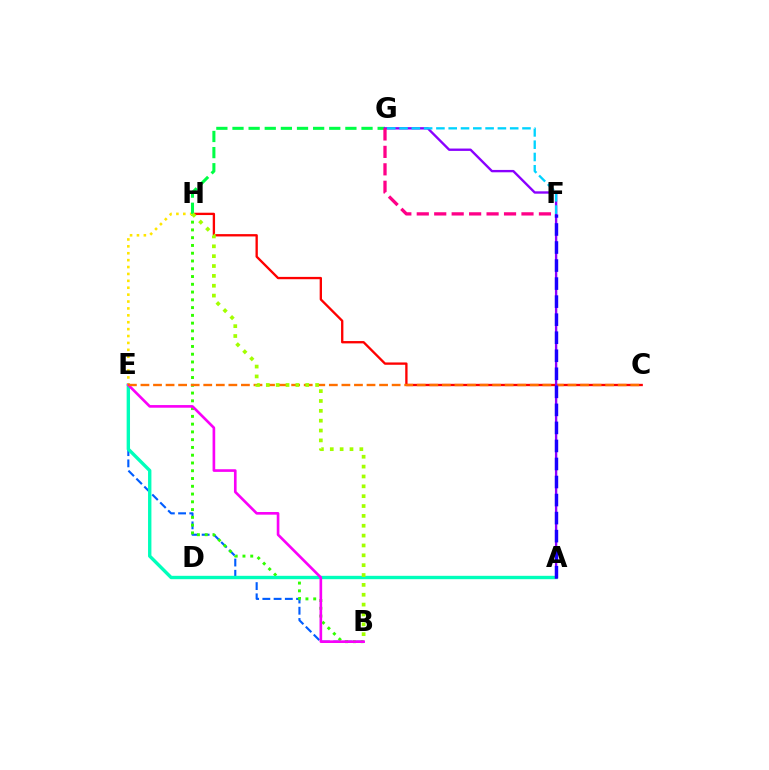{('B', 'E'): [{'color': '#005dff', 'line_style': 'dashed', 'thickness': 1.53}, {'color': '#fa00f9', 'line_style': 'solid', 'thickness': 1.9}], ('C', 'H'): [{'color': '#ff0000', 'line_style': 'solid', 'thickness': 1.68}], ('B', 'H'): [{'color': '#31ff00', 'line_style': 'dotted', 'thickness': 2.11}, {'color': '#a2ff00', 'line_style': 'dotted', 'thickness': 2.68}], ('A', 'E'): [{'color': '#00ffbb', 'line_style': 'solid', 'thickness': 2.43}], ('E', 'H'): [{'color': '#ffe600', 'line_style': 'dotted', 'thickness': 1.87}], ('C', 'E'): [{'color': '#ff7000', 'line_style': 'dashed', 'thickness': 1.71}], ('G', 'H'): [{'color': '#00ff45', 'line_style': 'dashed', 'thickness': 2.19}], ('A', 'G'): [{'color': '#8a00ff', 'line_style': 'solid', 'thickness': 1.7}], ('F', 'G'): [{'color': '#ff0088', 'line_style': 'dashed', 'thickness': 2.37}, {'color': '#00d3ff', 'line_style': 'dashed', 'thickness': 1.67}], ('A', 'F'): [{'color': '#1900ff', 'line_style': 'dashed', 'thickness': 2.45}]}